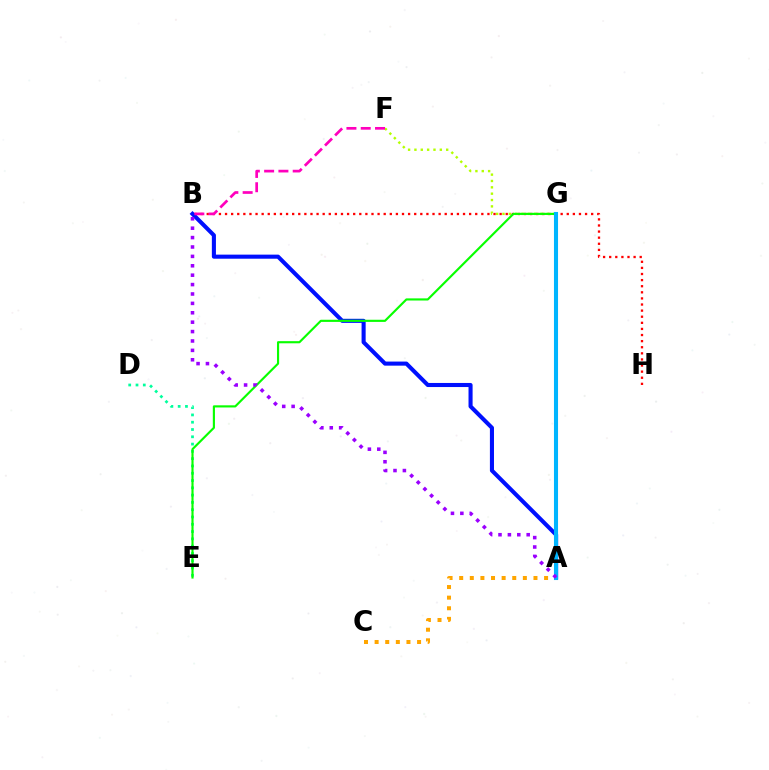{('B', 'H'): [{'color': '#ff0000', 'line_style': 'dotted', 'thickness': 1.66}], ('A', 'C'): [{'color': '#ffa500', 'line_style': 'dotted', 'thickness': 2.88}], ('A', 'B'): [{'color': '#0010ff', 'line_style': 'solid', 'thickness': 2.94}, {'color': '#9b00ff', 'line_style': 'dotted', 'thickness': 2.55}], ('D', 'E'): [{'color': '#00ff9d', 'line_style': 'dotted', 'thickness': 1.98}], ('F', 'G'): [{'color': '#b3ff00', 'line_style': 'dotted', 'thickness': 1.73}], ('E', 'G'): [{'color': '#08ff00', 'line_style': 'solid', 'thickness': 1.55}], ('A', 'G'): [{'color': '#00b5ff', 'line_style': 'solid', 'thickness': 2.94}], ('B', 'F'): [{'color': '#ff00bd', 'line_style': 'dashed', 'thickness': 1.94}]}